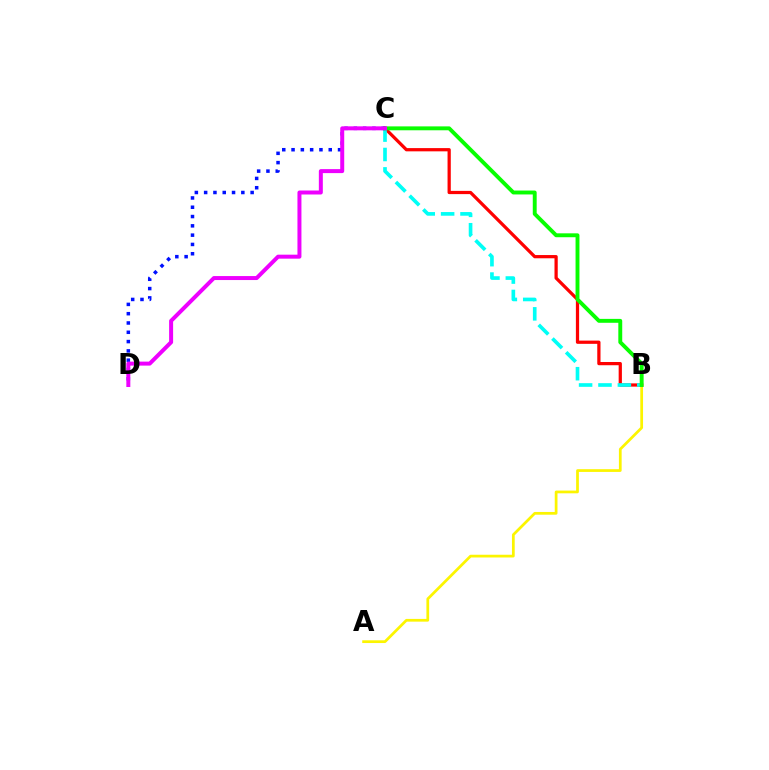{('A', 'B'): [{'color': '#fcf500', 'line_style': 'solid', 'thickness': 1.97}], ('B', 'C'): [{'color': '#ff0000', 'line_style': 'solid', 'thickness': 2.33}, {'color': '#00fff6', 'line_style': 'dashed', 'thickness': 2.63}, {'color': '#08ff00', 'line_style': 'solid', 'thickness': 2.81}], ('C', 'D'): [{'color': '#0010ff', 'line_style': 'dotted', 'thickness': 2.53}, {'color': '#ee00ff', 'line_style': 'solid', 'thickness': 2.87}]}